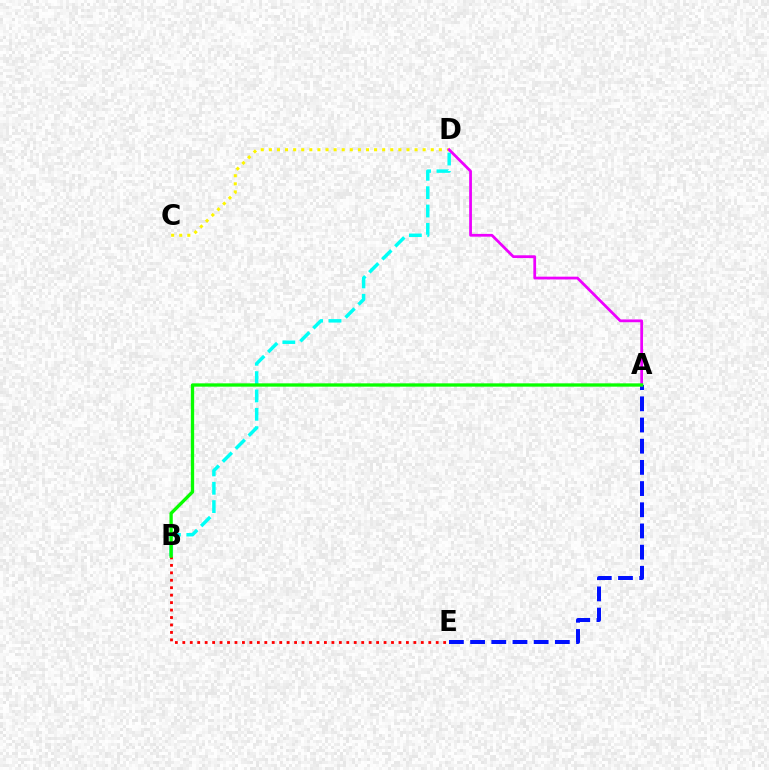{('B', 'D'): [{'color': '#00fff6', 'line_style': 'dashed', 'thickness': 2.49}], ('B', 'E'): [{'color': '#ff0000', 'line_style': 'dotted', 'thickness': 2.03}], ('A', 'E'): [{'color': '#0010ff', 'line_style': 'dashed', 'thickness': 2.88}], ('C', 'D'): [{'color': '#fcf500', 'line_style': 'dotted', 'thickness': 2.2}], ('A', 'D'): [{'color': '#ee00ff', 'line_style': 'solid', 'thickness': 1.99}], ('A', 'B'): [{'color': '#08ff00', 'line_style': 'solid', 'thickness': 2.38}]}